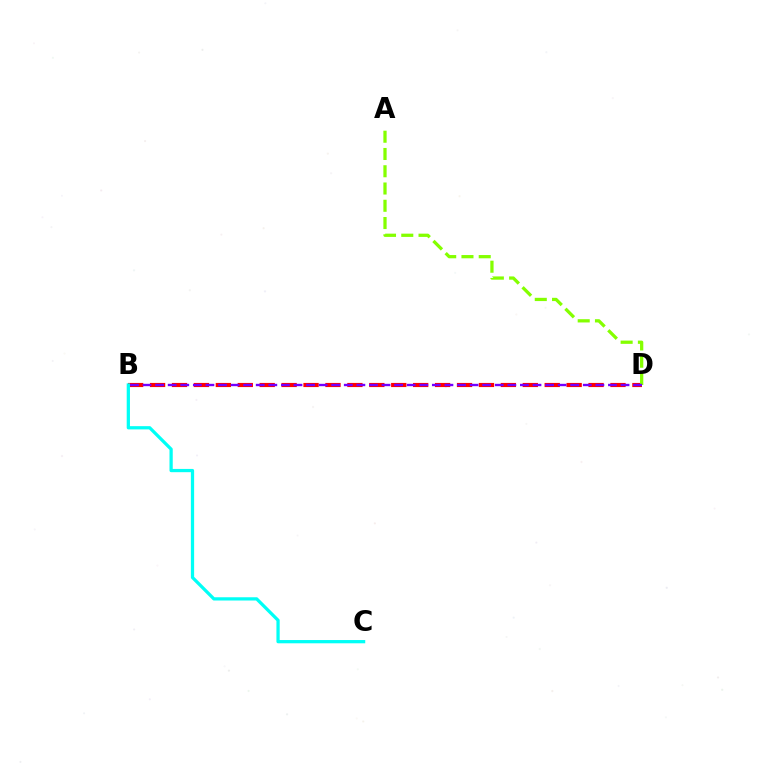{('B', 'D'): [{'color': '#ff0000', 'line_style': 'dashed', 'thickness': 2.98}, {'color': '#7200ff', 'line_style': 'dashed', 'thickness': 1.71}], ('B', 'C'): [{'color': '#00fff6', 'line_style': 'solid', 'thickness': 2.34}], ('A', 'D'): [{'color': '#84ff00', 'line_style': 'dashed', 'thickness': 2.34}]}